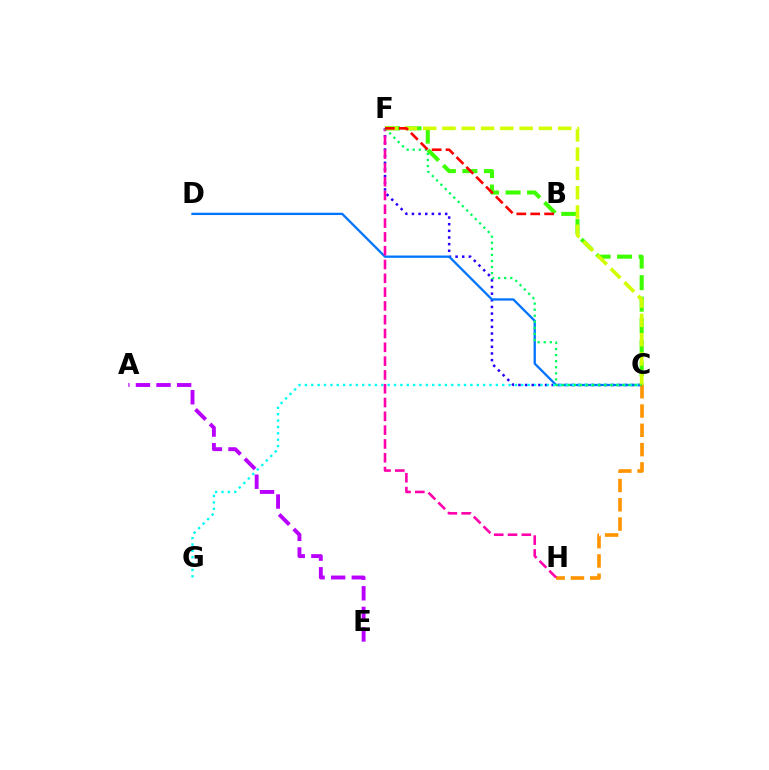{('C', 'F'): [{'color': '#2500ff', 'line_style': 'dotted', 'thickness': 1.81}, {'color': '#3dff00', 'line_style': 'dashed', 'thickness': 2.92}, {'color': '#d1ff00', 'line_style': 'dashed', 'thickness': 2.62}, {'color': '#00ff5c', 'line_style': 'dotted', 'thickness': 1.65}], ('C', 'D'): [{'color': '#0074ff', 'line_style': 'solid', 'thickness': 1.65}], ('C', 'G'): [{'color': '#00fff6', 'line_style': 'dotted', 'thickness': 1.73}], ('C', 'H'): [{'color': '#ff9400', 'line_style': 'dashed', 'thickness': 2.62}], ('F', 'H'): [{'color': '#ff00ac', 'line_style': 'dashed', 'thickness': 1.88}], ('A', 'E'): [{'color': '#b900ff', 'line_style': 'dashed', 'thickness': 2.8}], ('B', 'F'): [{'color': '#ff0000', 'line_style': 'dashed', 'thickness': 1.89}]}